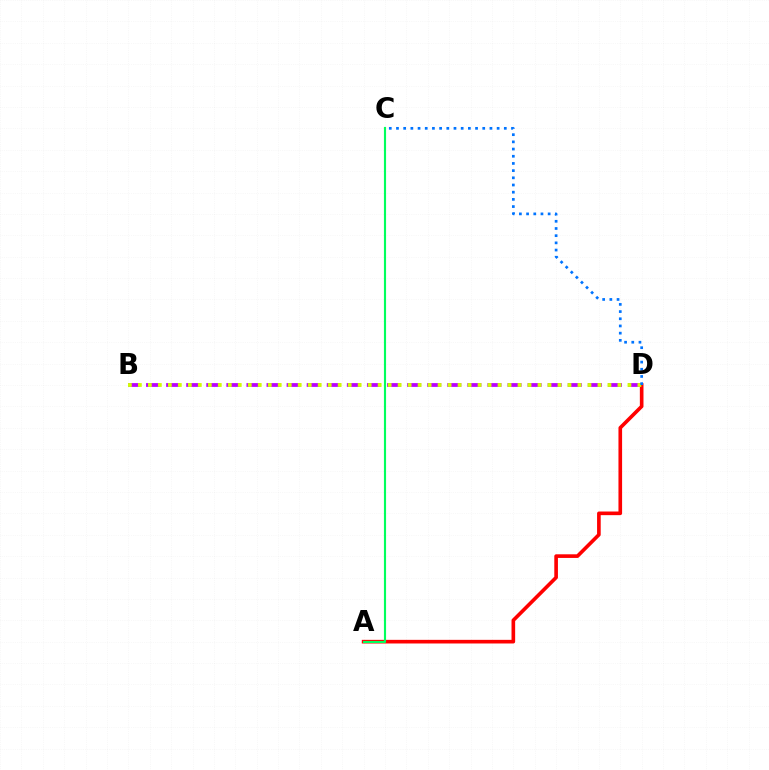{('B', 'D'): [{'color': '#b900ff', 'line_style': 'dashed', 'thickness': 2.73}, {'color': '#d1ff00', 'line_style': 'dotted', 'thickness': 2.71}], ('A', 'D'): [{'color': '#ff0000', 'line_style': 'solid', 'thickness': 2.62}], ('C', 'D'): [{'color': '#0074ff', 'line_style': 'dotted', 'thickness': 1.95}], ('A', 'C'): [{'color': '#00ff5c', 'line_style': 'solid', 'thickness': 1.54}]}